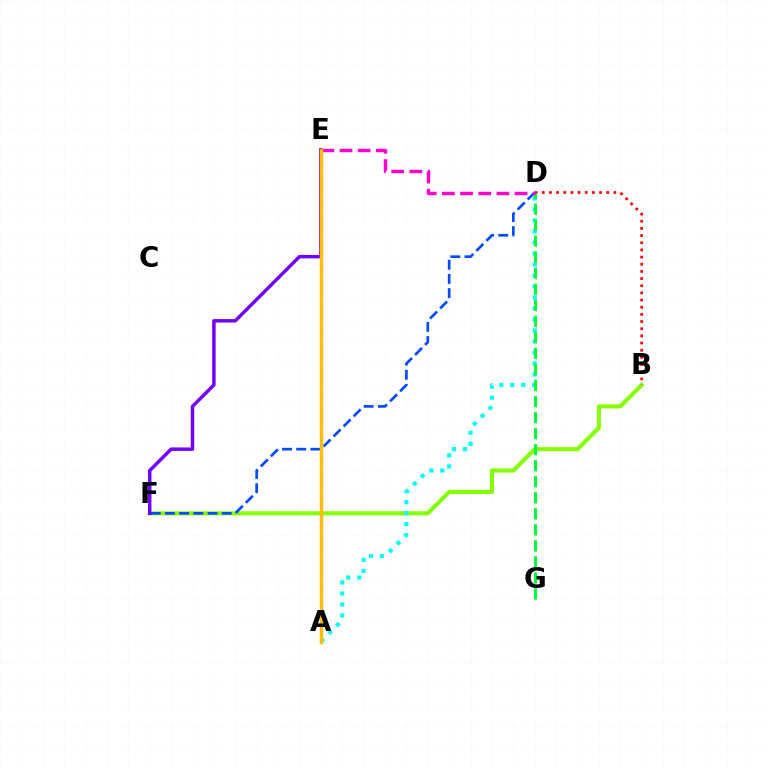{('B', 'F'): [{'color': '#84ff00', 'line_style': 'solid', 'thickness': 2.95}], ('A', 'D'): [{'color': '#00fff6', 'line_style': 'dotted', 'thickness': 2.99}], ('D', 'F'): [{'color': '#004bff', 'line_style': 'dashed', 'thickness': 1.93}], ('E', 'F'): [{'color': '#7200ff', 'line_style': 'solid', 'thickness': 2.48}], ('B', 'D'): [{'color': '#ff0000', 'line_style': 'dotted', 'thickness': 1.95}], ('D', 'G'): [{'color': '#00ff39', 'line_style': 'dashed', 'thickness': 2.18}], ('D', 'E'): [{'color': '#ff00cf', 'line_style': 'dashed', 'thickness': 2.47}], ('A', 'E'): [{'color': '#ffbd00', 'line_style': 'solid', 'thickness': 2.5}]}